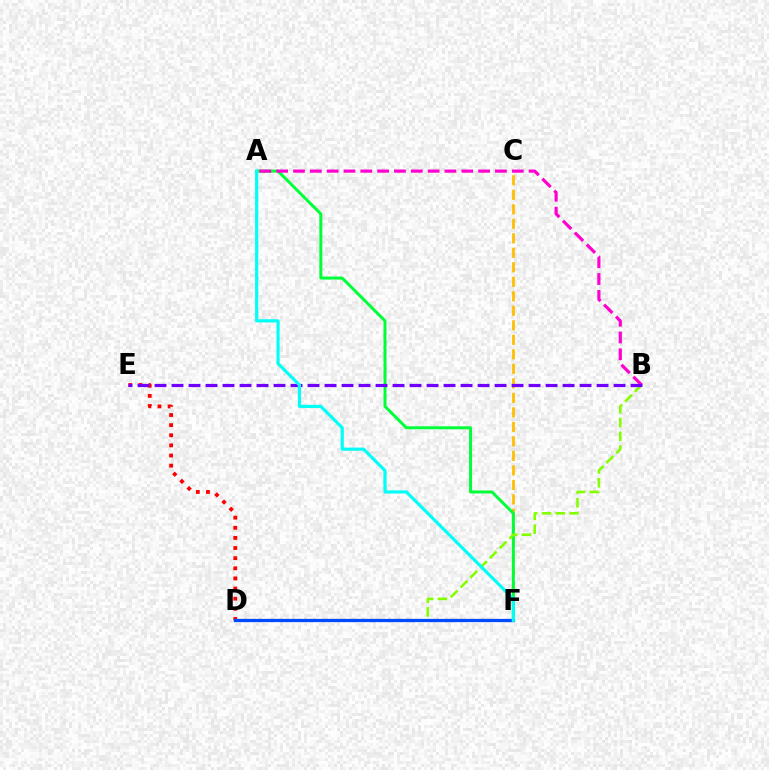{('C', 'F'): [{'color': '#ffbd00', 'line_style': 'dashed', 'thickness': 1.97}], ('A', 'F'): [{'color': '#00ff39', 'line_style': 'solid', 'thickness': 2.15}, {'color': '#00fff6', 'line_style': 'solid', 'thickness': 2.28}], ('D', 'E'): [{'color': '#ff0000', 'line_style': 'dotted', 'thickness': 2.75}], ('B', 'D'): [{'color': '#84ff00', 'line_style': 'dashed', 'thickness': 1.88}], ('A', 'B'): [{'color': '#ff00cf', 'line_style': 'dashed', 'thickness': 2.29}], ('B', 'E'): [{'color': '#7200ff', 'line_style': 'dashed', 'thickness': 2.31}], ('D', 'F'): [{'color': '#004bff', 'line_style': 'solid', 'thickness': 2.35}]}